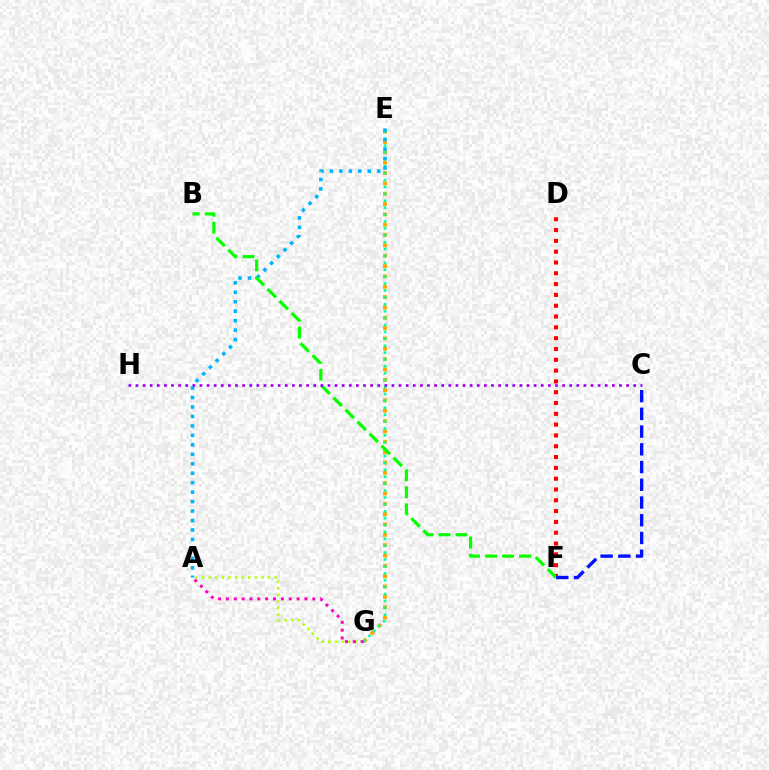{('A', 'G'): [{'color': '#b3ff00', 'line_style': 'dotted', 'thickness': 1.79}, {'color': '#ff00bd', 'line_style': 'dotted', 'thickness': 2.13}], ('D', 'F'): [{'color': '#ff0000', 'line_style': 'dotted', 'thickness': 2.94}], ('E', 'G'): [{'color': '#ffa500', 'line_style': 'dotted', 'thickness': 2.81}, {'color': '#00ff9d', 'line_style': 'dotted', 'thickness': 1.87}], ('A', 'E'): [{'color': '#00b5ff', 'line_style': 'dotted', 'thickness': 2.57}], ('B', 'F'): [{'color': '#08ff00', 'line_style': 'dashed', 'thickness': 2.31}], ('C', 'H'): [{'color': '#9b00ff', 'line_style': 'dotted', 'thickness': 1.93}], ('C', 'F'): [{'color': '#0010ff', 'line_style': 'dashed', 'thickness': 2.41}]}